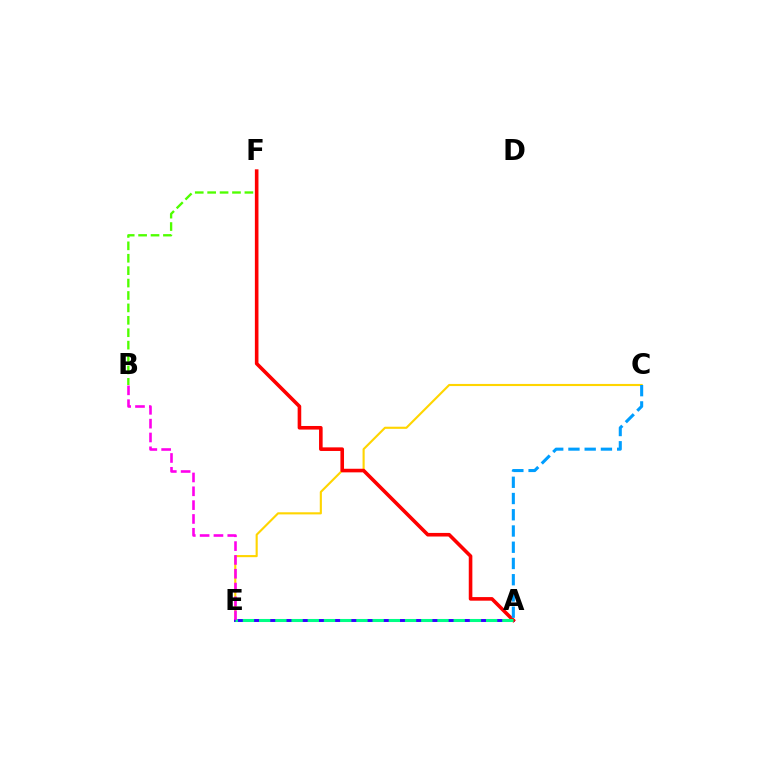{('C', 'E'): [{'color': '#ffd500', 'line_style': 'solid', 'thickness': 1.53}], ('A', 'E'): [{'color': '#3700ff', 'line_style': 'solid', 'thickness': 2.11}, {'color': '#00ff86', 'line_style': 'dashed', 'thickness': 2.2}], ('B', 'F'): [{'color': '#4fff00', 'line_style': 'dashed', 'thickness': 1.69}], ('A', 'F'): [{'color': '#ff0000', 'line_style': 'solid', 'thickness': 2.59}], ('B', 'E'): [{'color': '#ff00ed', 'line_style': 'dashed', 'thickness': 1.88}], ('A', 'C'): [{'color': '#009eff', 'line_style': 'dashed', 'thickness': 2.21}]}